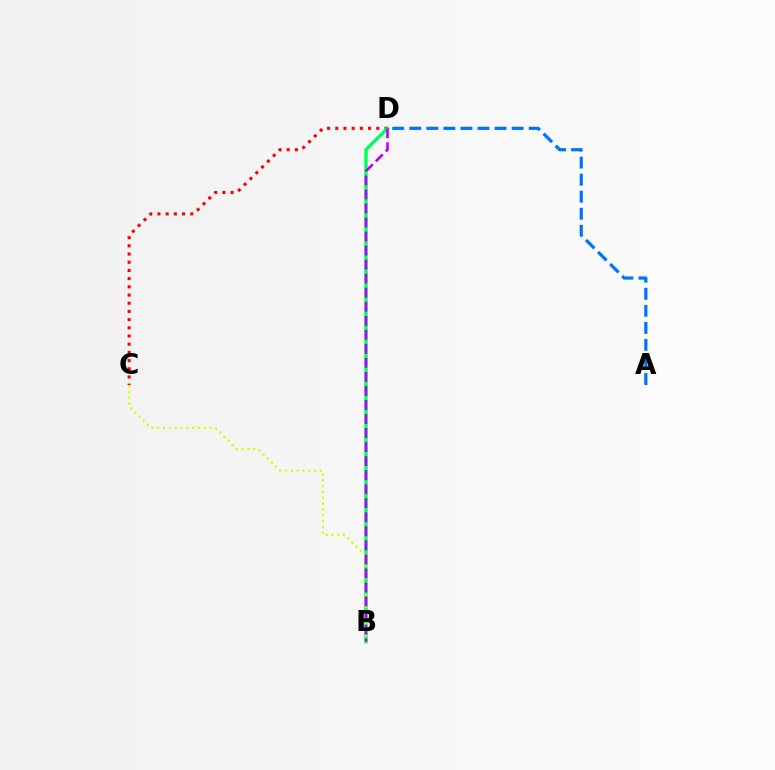{('C', 'D'): [{'color': '#ff0000', 'line_style': 'dotted', 'thickness': 2.23}], ('B', 'D'): [{'color': '#00ff5c', 'line_style': 'solid', 'thickness': 2.45}, {'color': '#b900ff', 'line_style': 'dashed', 'thickness': 1.91}], ('B', 'C'): [{'color': '#d1ff00', 'line_style': 'dotted', 'thickness': 1.58}], ('A', 'D'): [{'color': '#0074ff', 'line_style': 'dashed', 'thickness': 2.32}]}